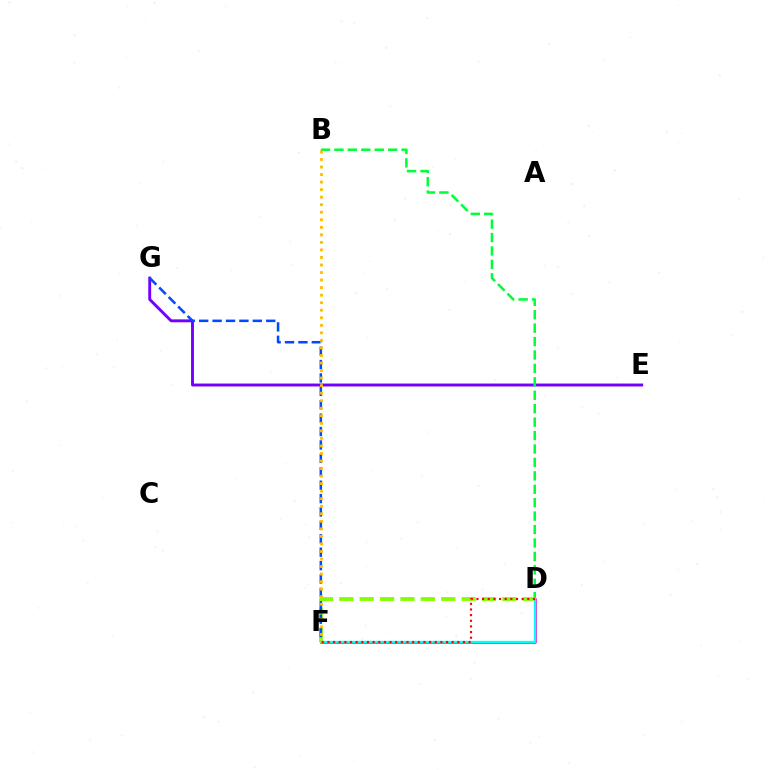{('E', 'G'): [{'color': '#7200ff', 'line_style': 'solid', 'thickness': 2.1}], ('B', 'D'): [{'color': '#00ff39', 'line_style': 'dashed', 'thickness': 1.82}], ('D', 'F'): [{'color': '#ff00cf', 'line_style': 'solid', 'thickness': 1.86}, {'color': '#84ff00', 'line_style': 'dashed', 'thickness': 2.77}, {'color': '#00fff6', 'line_style': 'solid', 'thickness': 1.64}, {'color': '#ff0000', 'line_style': 'dotted', 'thickness': 1.53}], ('F', 'G'): [{'color': '#004bff', 'line_style': 'dashed', 'thickness': 1.82}], ('B', 'F'): [{'color': '#ffbd00', 'line_style': 'dotted', 'thickness': 2.05}]}